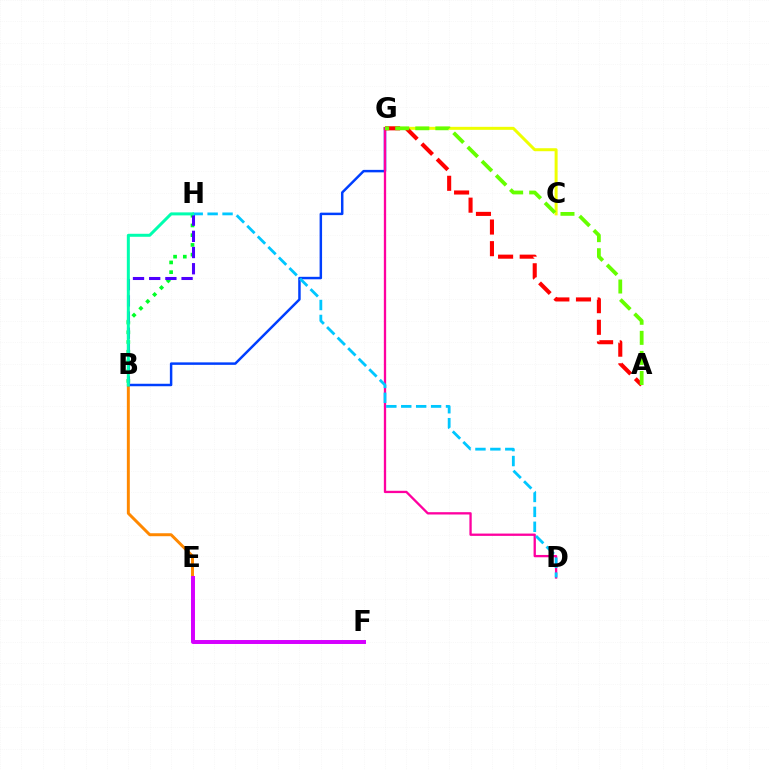{('B', 'H'): [{'color': '#00ff27', 'line_style': 'dotted', 'thickness': 2.64}, {'color': '#4f00ff', 'line_style': 'dashed', 'thickness': 2.2}, {'color': '#00ffaf', 'line_style': 'solid', 'thickness': 2.16}], ('B', 'E'): [{'color': '#ff8800', 'line_style': 'solid', 'thickness': 2.13}], ('C', 'G'): [{'color': '#eeff00', 'line_style': 'solid', 'thickness': 2.15}], ('B', 'G'): [{'color': '#003fff', 'line_style': 'solid', 'thickness': 1.78}], ('E', 'F'): [{'color': '#d600ff', 'line_style': 'solid', 'thickness': 2.85}], ('D', 'G'): [{'color': '#ff00a0', 'line_style': 'solid', 'thickness': 1.67}], ('D', 'H'): [{'color': '#00c7ff', 'line_style': 'dashed', 'thickness': 2.03}], ('A', 'G'): [{'color': '#ff0000', 'line_style': 'dashed', 'thickness': 2.94}, {'color': '#66ff00', 'line_style': 'dashed', 'thickness': 2.73}]}